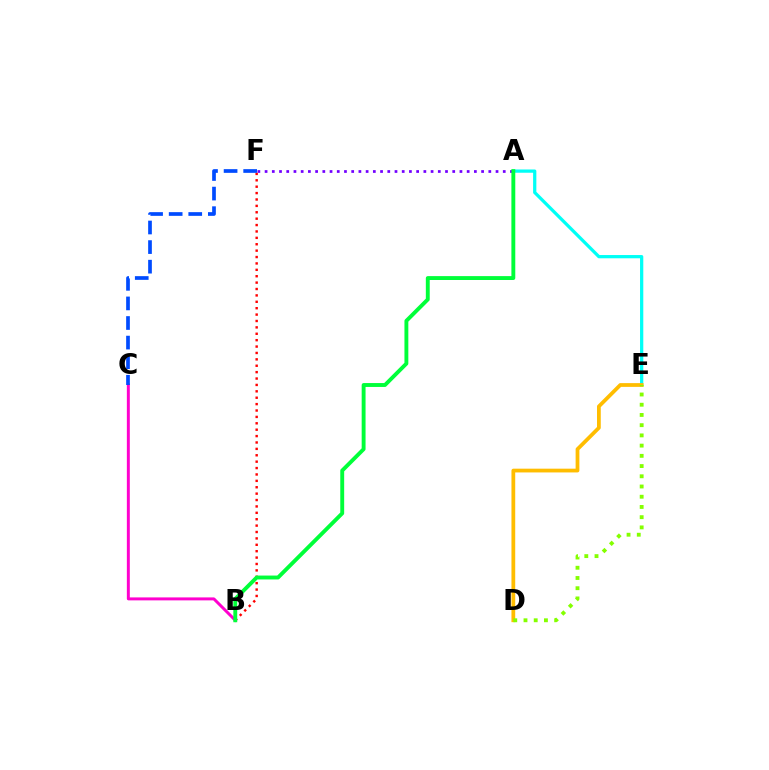{('A', 'E'): [{'color': '#00fff6', 'line_style': 'solid', 'thickness': 2.34}], ('D', 'E'): [{'color': '#ffbd00', 'line_style': 'solid', 'thickness': 2.71}, {'color': '#84ff00', 'line_style': 'dotted', 'thickness': 2.78}], ('A', 'F'): [{'color': '#7200ff', 'line_style': 'dotted', 'thickness': 1.96}], ('B', 'C'): [{'color': '#ff00cf', 'line_style': 'solid', 'thickness': 2.13}], ('B', 'F'): [{'color': '#ff0000', 'line_style': 'dotted', 'thickness': 1.74}], ('C', 'F'): [{'color': '#004bff', 'line_style': 'dashed', 'thickness': 2.66}], ('A', 'B'): [{'color': '#00ff39', 'line_style': 'solid', 'thickness': 2.8}]}